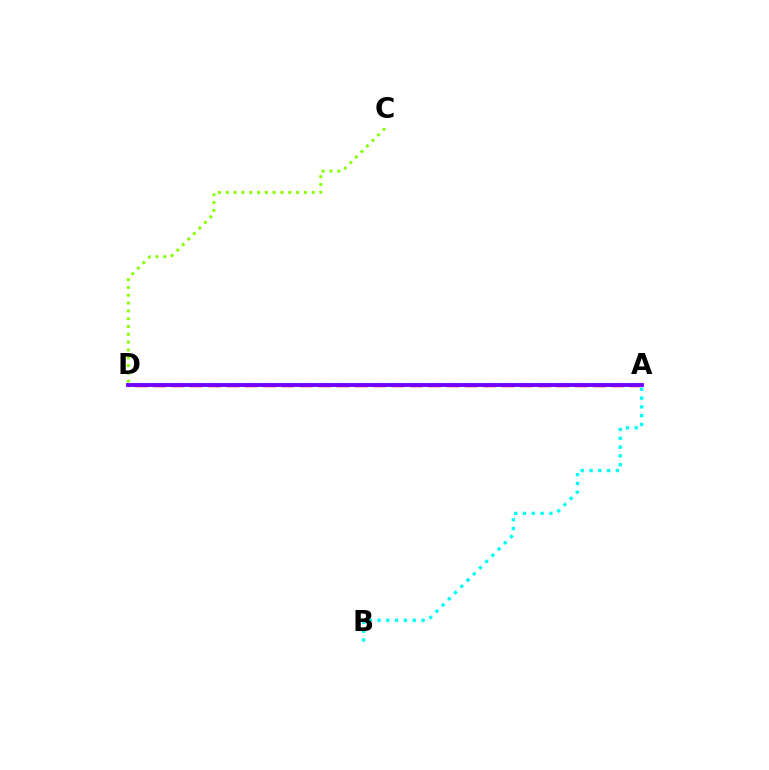{('A', 'D'): [{'color': '#ff0000', 'line_style': 'dashed', 'thickness': 2.49}, {'color': '#7200ff', 'line_style': 'solid', 'thickness': 2.77}], ('A', 'B'): [{'color': '#00fff6', 'line_style': 'dotted', 'thickness': 2.39}], ('C', 'D'): [{'color': '#84ff00', 'line_style': 'dotted', 'thickness': 2.12}]}